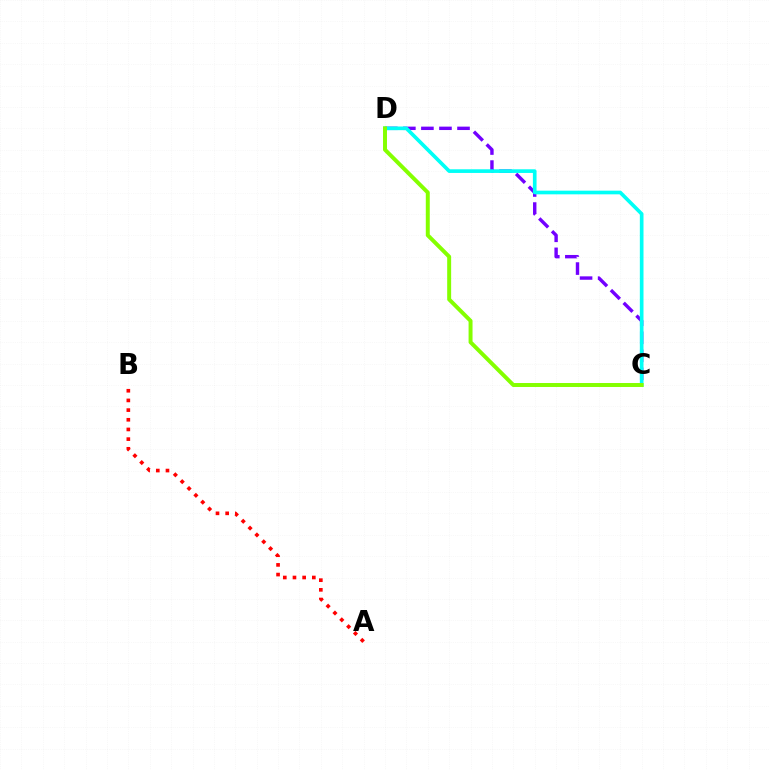{('C', 'D'): [{'color': '#7200ff', 'line_style': 'dashed', 'thickness': 2.45}, {'color': '#00fff6', 'line_style': 'solid', 'thickness': 2.64}, {'color': '#84ff00', 'line_style': 'solid', 'thickness': 2.85}], ('A', 'B'): [{'color': '#ff0000', 'line_style': 'dotted', 'thickness': 2.63}]}